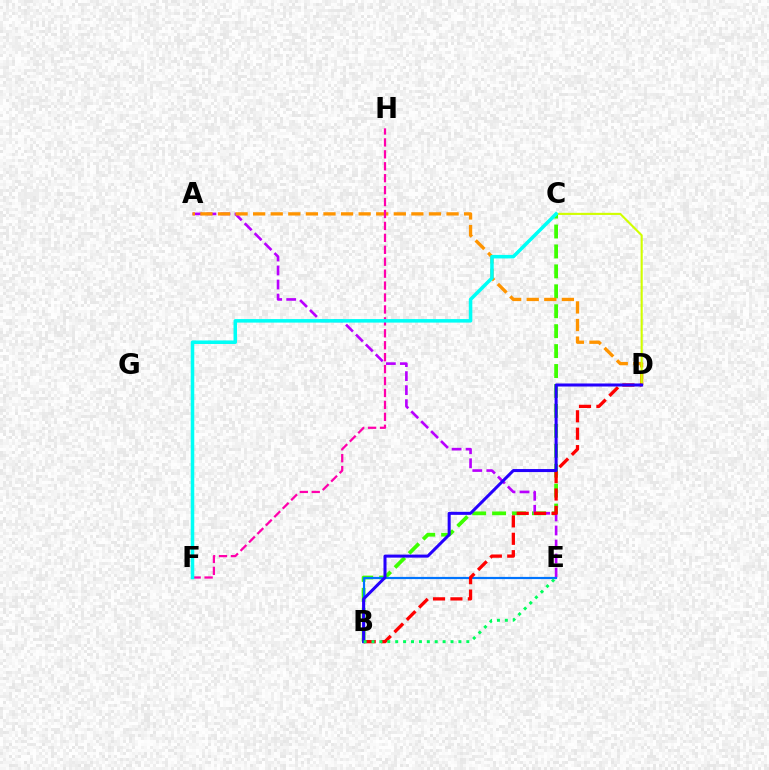{('B', 'C'): [{'color': '#3dff00', 'line_style': 'dashed', 'thickness': 2.71}], ('A', 'E'): [{'color': '#b900ff', 'line_style': 'dashed', 'thickness': 1.91}], ('A', 'D'): [{'color': '#ff9400', 'line_style': 'dashed', 'thickness': 2.39}], ('B', 'E'): [{'color': '#0074ff', 'line_style': 'solid', 'thickness': 1.59}, {'color': '#00ff5c', 'line_style': 'dotted', 'thickness': 2.15}], ('C', 'D'): [{'color': '#d1ff00', 'line_style': 'solid', 'thickness': 1.53}], ('F', 'H'): [{'color': '#ff00ac', 'line_style': 'dashed', 'thickness': 1.62}], ('B', 'D'): [{'color': '#ff0000', 'line_style': 'dashed', 'thickness': 2.37}, {'color': '#2500ff', 'line_style': 'solid', 'thickness': 2.18}], ('C', 'F'): [{'color': '#00fff6', 'line_style': 'solid', 'thickness': 2.54}]}